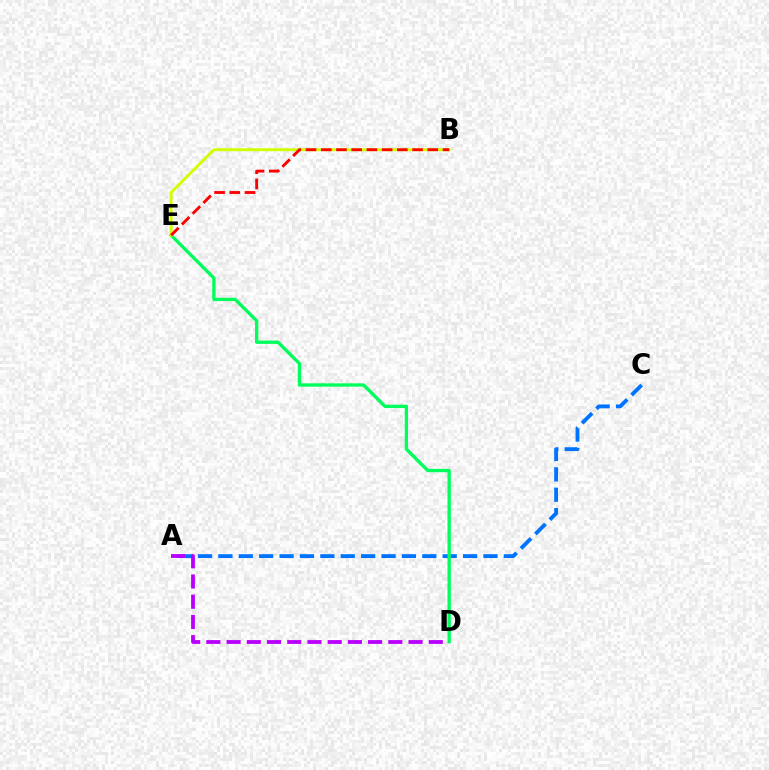{('A', 'C'): [{'color': '#0074ff', 'line_style': 'dashed', 'thickness': 2.77}], ('D', 'E'): [{'color': '#00ff5c', 'line_style': 'solid', 'thickness': 2.4}], ('B', 'E'): [{'color': '#d1ff00', 'line_style': 'solid', 'thickness': 2.11}, {'color': '#ff0000', 'line_style': 'dashed', 'thickness': 2.07}], ('A', 'D'): [{'color': '#b900ff', 'line_style': 'dashed', 'thickness': 2.75}]}